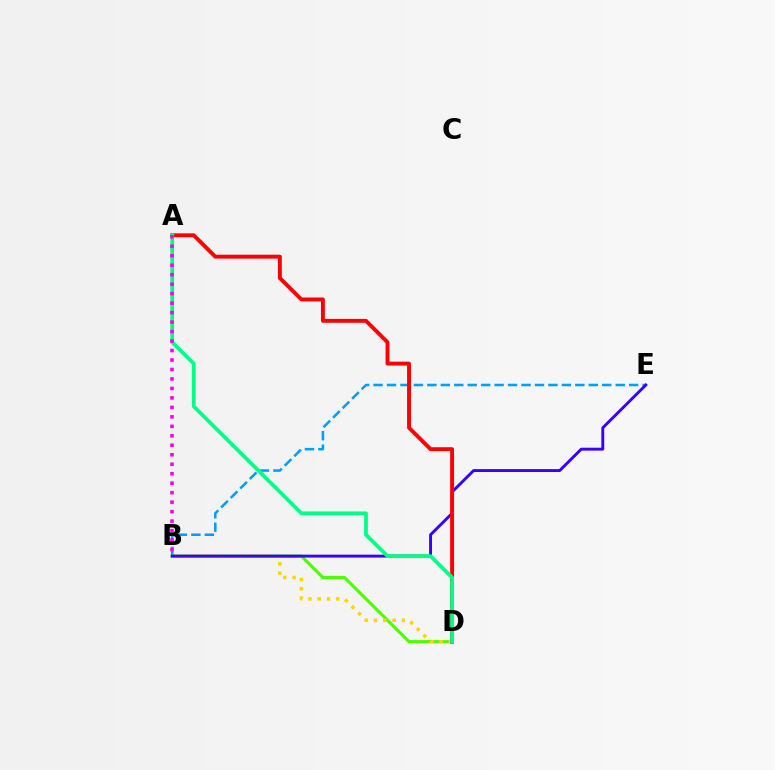{('B', 'D'): [{'color': '#4fff00', 'line_style': 'solid', 'thickness': 2.28}, {'color': '#ffd500', 'line_style': 'dotted', 'thickness': 2.53}], ('B', 'E'): [{'color': '#009eff', 'line_style': 'dashed', 'thickness': 1.83}, {'color': '#3700ff', 'line_style': 'solid', 'thickness': 2.09}], ('A', 'D'): [{'color': '#ff0000', 'line_style': 'solid', 'thickness': 2.81}, {'color': '#00ff86', 'line_style': 'solid', 'thickness': 2.71}], ('A', 'B'): [{'color': '#ff00ed', 'line_style': 'dotted', 'thickness': 2.58}]}